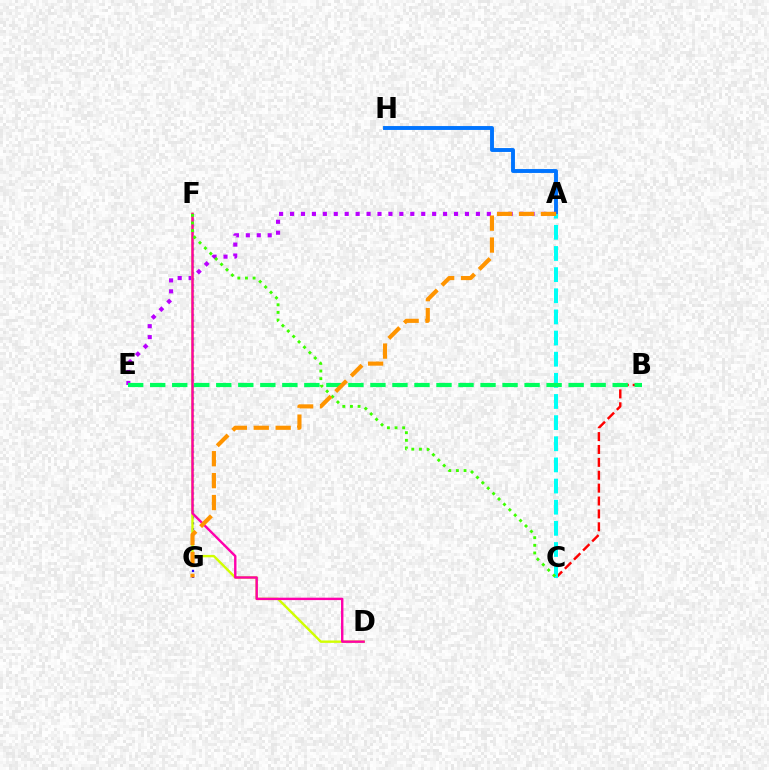{('A', 'H'): [{'color': '#0074ff', 'line_style': 'solid', 'thickness': 2.81}], ('B', 'C'): [{'color': '#ff0000', 'line_style': 'dashed', 'thickness': 1.75}], ('A', 'E'): [{'color': '#b900ff', 'line_style': 'dotted', 'thickness': 2.97}], ('F', 'G'): [{'color': '#2500ff', 'line_style': 'dotted', 'thickness': 1.62}], ('A', 'C'): [{'color': '#00fff6', 'line_style': 'dashed', 'thickness': 2.87}], ('D', 'F'): [{'color': '#d1ff00', 'line_style': 'solid', 'thickness': 1.72}, {'color': '#ff00ac', 'line_style': 'solid', 'thickness': 1.73}], ('C', 'F'): [{'color': '#3dff00', 'line_style': 'dotted', 'thickness': 2.07}], ('B', 'E'): [{'color': '#00ff5c', 'line_style': 'dashed', 'thickness': 2.99}], ('A', 'G'): [{'color': '#ff9400', 'line_style': 'dashed', 'thickness': 2.98}]}